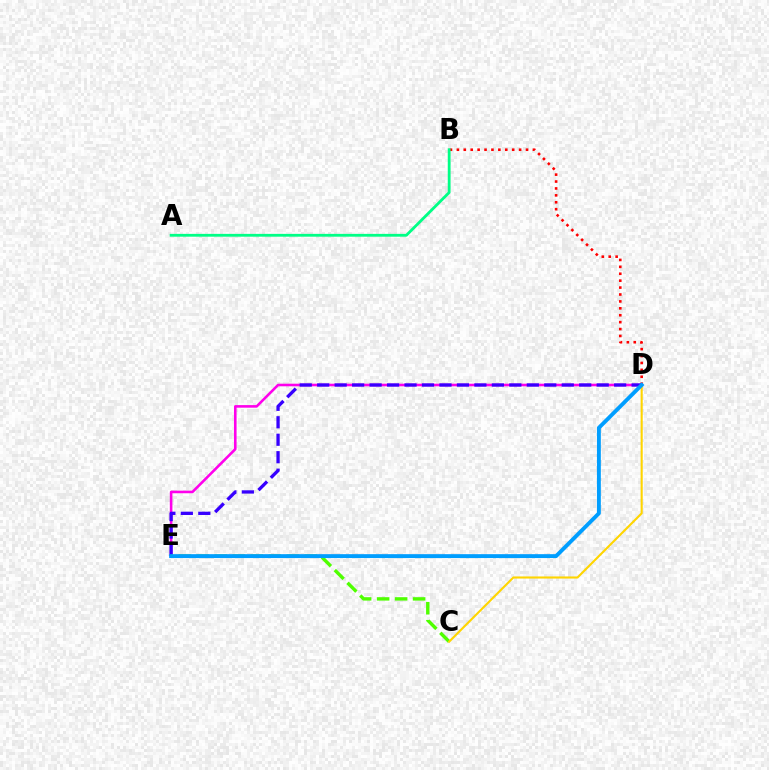{('B', 'D'): [{'color': '#ff0000', 'line_style': 'dotted', 'thickness': 1.88}], ('D', 'E'): [{'color': '#ff00ed', 'line_style': 'solid', 'thickness': 1.87}, {'color': '#3700ff', 'line_style': 'dashed', 'thickness': 2.37}, {'color': '#009eff', 'line_style': 'solid', 'thickness': 2.8}], ('C', 'E'): [{'color': '#4fff00', 'line_style': 'dashed', 'thickness': 2.45}], ('A', 'B'): [{'color': '#00ff86', 'line_style': 'solid', 'thickness': 2.03}], ('C', 'D'): [{'color': '#ffd500', 'line_style': 'solid', 'thickness': 1.52}]}